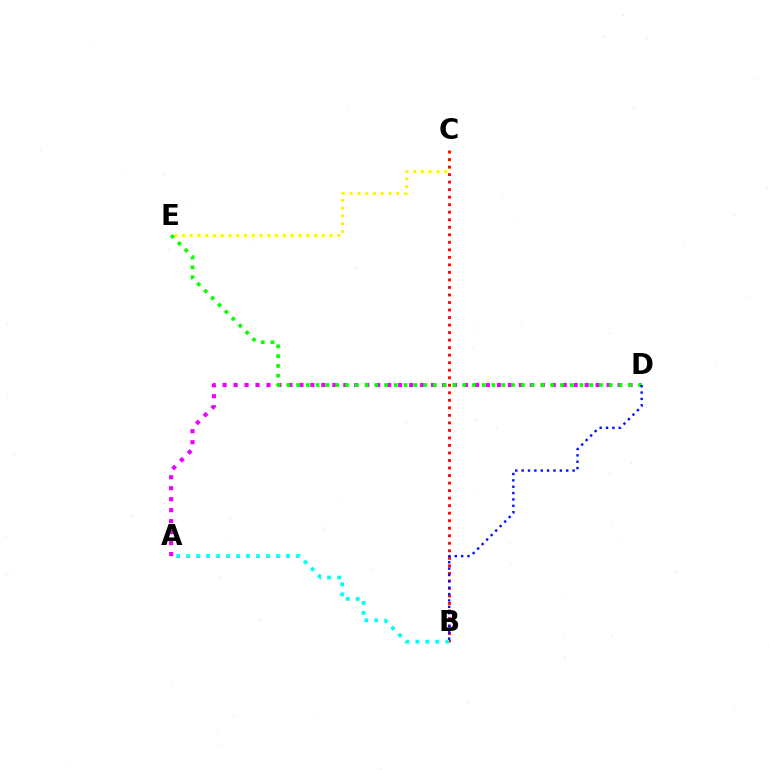{('C', 'E'): [{'color': '#fcf500', 'line_style': 'dotted', 'thickness': 2.11}], ('A', 'D'): [{'color': '#ee00ff', 'line_style': 'dotted', 'thickness': 2.98}], ('D', 'E'): [{'color': '#08ff00', 'line_style': 'dotted', 'thickness': 2.65}], ('B', 'C'): [{'color': '#ff0000', 'line_style': 'dotted', 'thickness': 2.04}], ('A', 'B'): [{'color': '#00fff6', 'line_style': 'dotted', 'thickness': 2.71}], ('B', 'D'): [{'color': '#0010ff', 'line_style': 'dotted', 'thickness': 1.73}]}